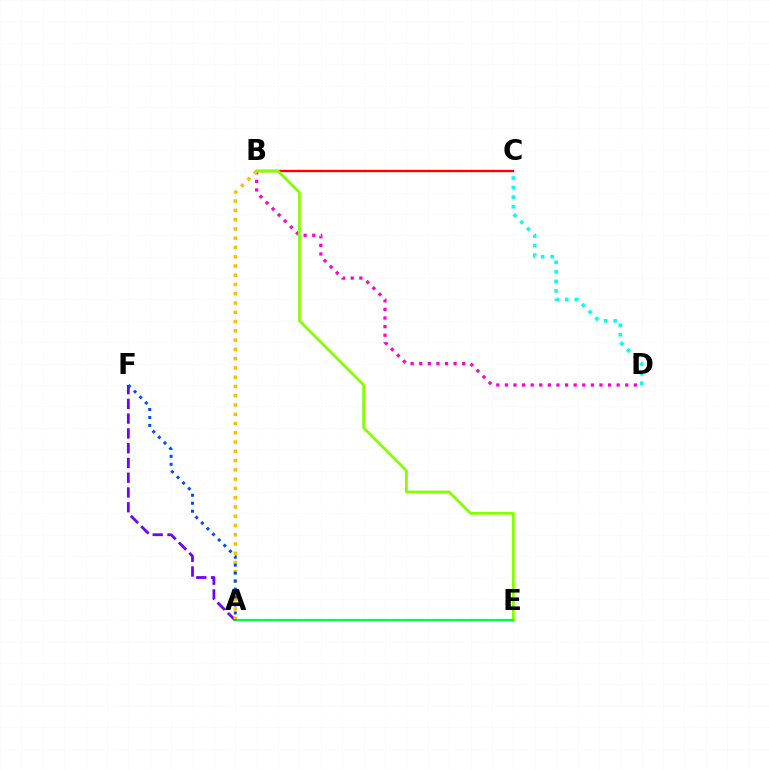{('B', 'D'): [{'color': '#ff00cf', 'line_style': 'dotted', 'thickness': 2.34}], ('A', 'F'): [{'color': '#7200ff', 'line_style': 'dashed', 'thickness': 2.01}, {'color': '#004bff', 'line_style': 'dotted', 'thickness': 2.16}], ('C', 'D'): [{'color': '#00fff6', 'line_style': 'dotted', 'thickness': 2.59}], ('B', 'C'): [{'color': '#ff0000', 'line_style': 'solid', 'thickness': 1.69}], ('B', 'E'): [{'color': '#84ff00', 'line_style': 'solid', 'thickness': 1.96}], ('A', 'E'): [{'color': '#00ff39', 'line_style': 'solid', 'thickness': 1.56}], ('A', 'B'): [{'color': '#ffbd00', 'line_style': 'dotted', 'thickness': 2.52}]}